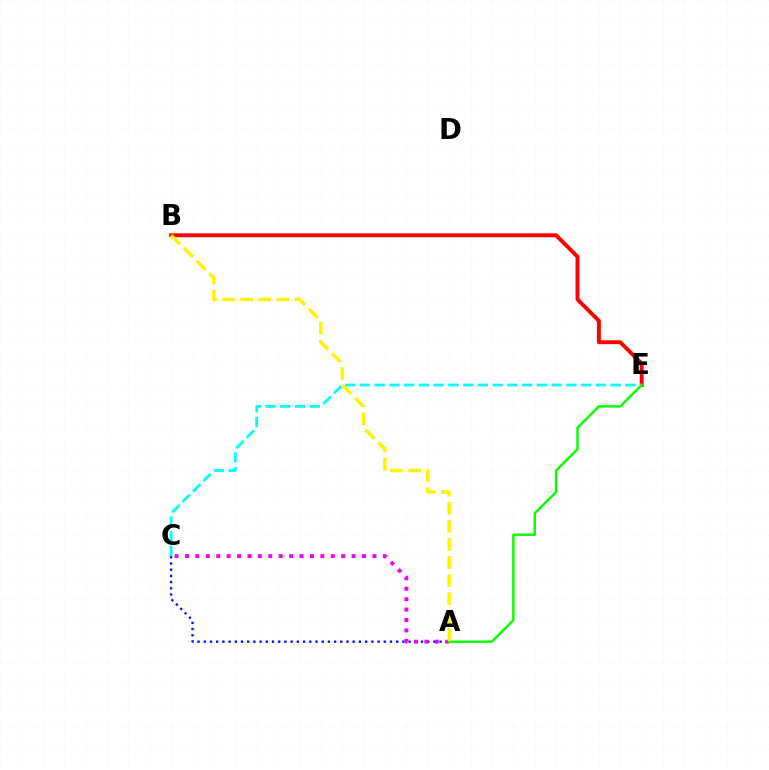{('A', 'C'): [{'color': '#0010ff', 'line_style': 'dotted', 'thickness': 1.69}, {'color': '#ee00ff', 'line_style': 'dotted', 'thickness': 2.83}], ('B', 'E'): [{'color': '#ff0000', 'line_style': 'solid', 'thickness': 2.82}], ('C', 'E'): [{'color': '#00fff6', 'line_style': 'dashed', 'thickness': 2.0}], ('A', 'E'): [{'color': '#08ff00', 'line_style': 'solid', 'thickness': 1.77}], ('A', 'B'): [{'color': '#fcf500', 'line_style': 'dashed', 'thickness': 2.45}]}